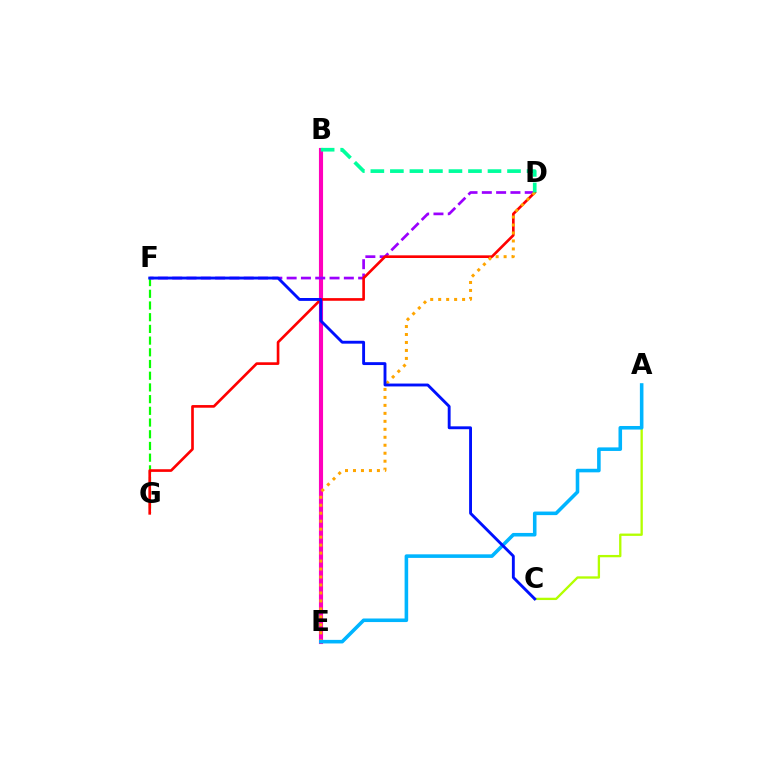{('F', 'G'): [{'color': '#08ff00', 'line_style': 'dashed', 'thickness': 1.59}], ('B', 'E'): [{'color': '#ff00bd', 'line_style': 'solid', 'thickness': 2.96}], ('D', 'F'): [{'color': '#9b00ff', 'line_style': 'dashed', 'thickness': 1.94}], ('D', 'G'): [{'color': '#ff0000', 'line_style': 'solid', 'thickness': 1.91}], ('D', 'E'): [{'color': '#ffa500', 'line_style': 'dotted', 'thickness': 2.17}], ('A', 'C'): [{'color': '#b3ff00', 'line_style': 'solid', 'thickness': 1.67}], ('A', 'E'): [{'color': '#00b5ff', 'line_style': 'solid', 'thickness': 2.57}], ('C', 'F'): [{'color': '#0010ff', 'line_style': 'solid', 'thickness': 2.07}], ('B', 'D'): [{'color': '#00ff9d', 'line_style': 'dashed', 'thickness': 2.65}]}